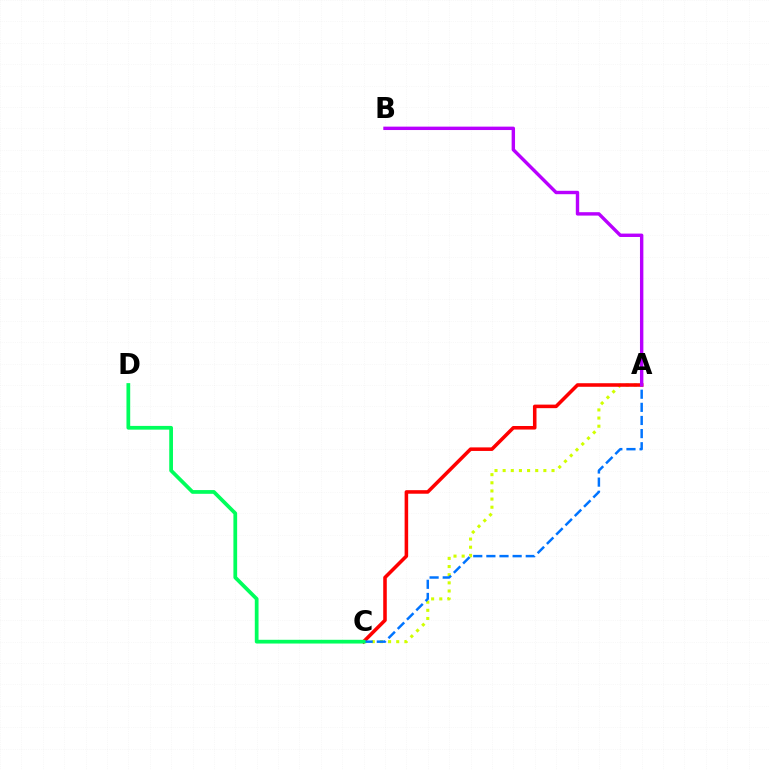{('A', 'C'): [{'color': '#d1ff00', 'line_style': 'dotted', 'thickness': 2.21}, {'color': '#ff0000', 'line_style': 'solid', 'thickness': 2.56}, {'color': '#0074ff', 'line_style': 'dashed', 'thickness': 1.78}], ('C', 'D'): [{'color': '#00ff5c', 'line_style': 'solid', 'thickness': 2.69}], ('A', 'B'): [{'color': '#b900ff', 'line_style': 'solid', 'thickness': 2.45}]}